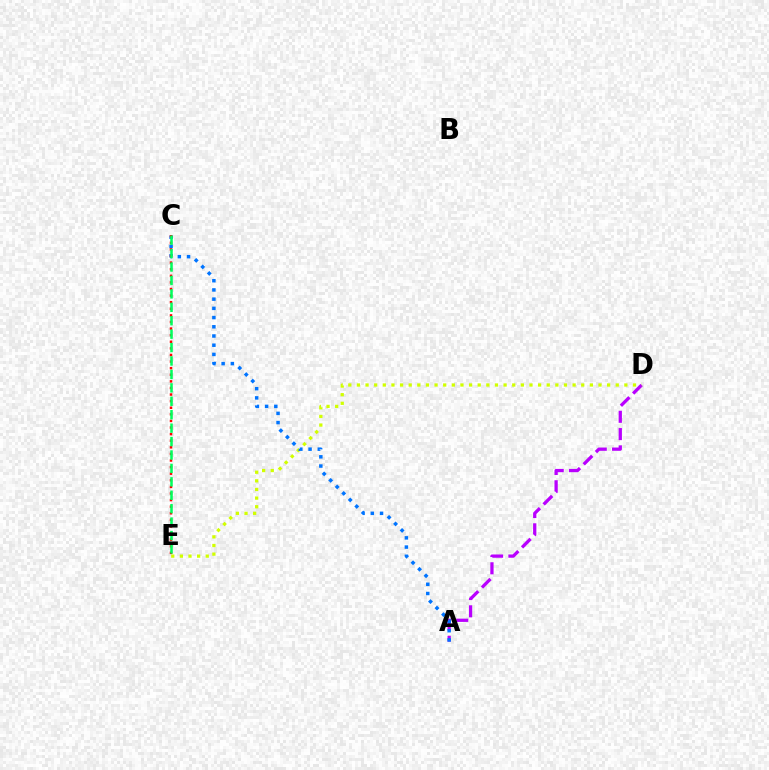{('A', 'D'): [{'color': '#b900ff', 'line_style': 'dashed', 'thickness': 2.35}], ('D', 'E'): [{'color': '#d1ff00', 'line_style': 'dotted', 'thickness': 2.34}], ('A', 'C'): [{'color': '#0074ff', 'line_style': 'dotted', 'thickness': 2.5}], ('C', 'E'): [{'color': '#ff0000', 'line_style': 'dotted', 'thickness': 1.79}, {'color': '#00ff5c', 'line_style': 'dashed', 'thickness': 1.82}]}